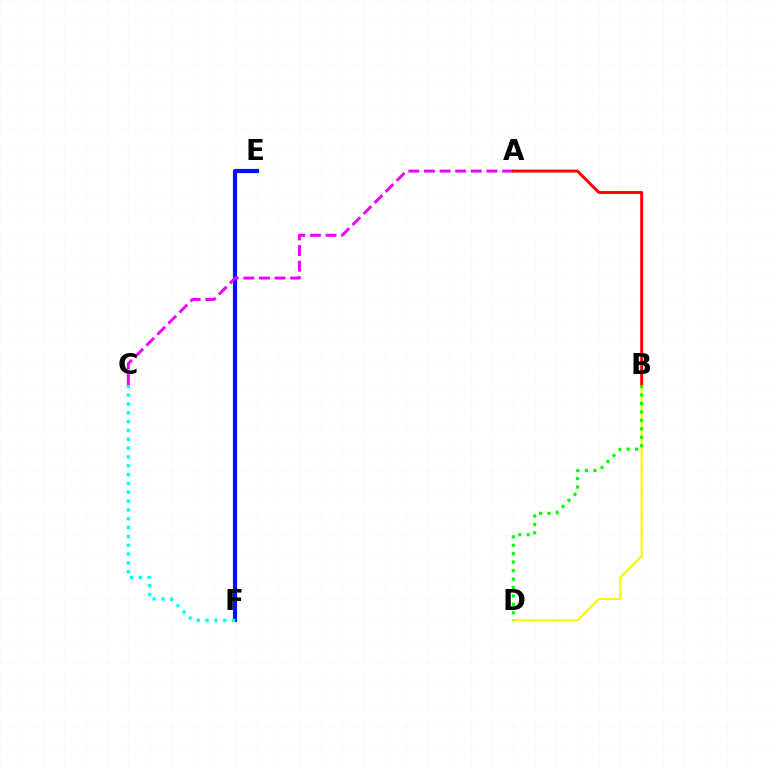{('E', 'F'): [{'color': '#0010ff', 'line_style': 'solid', 'thickness': 3.0}], ('A', 'C'): [{'color': '#ee00ff', 'line_style': 'dashed', 'thickness': 2.12}], ('C', 'F'): [{'color': '#00fff6', 'line_style': 'dotted', 'thickness': 2.4}], ('B', 'D'): [{'color': '#fcf500', 'line_style': 'solid', 'thickness': 1.52}, {'color': '#08ff00', 'line_style': 'dotted', 'thickness': 2.3}], ('A', 'B'): [{'color': '#ff0000', 'line_style': 'solid', 'thickness': 2.1}]}